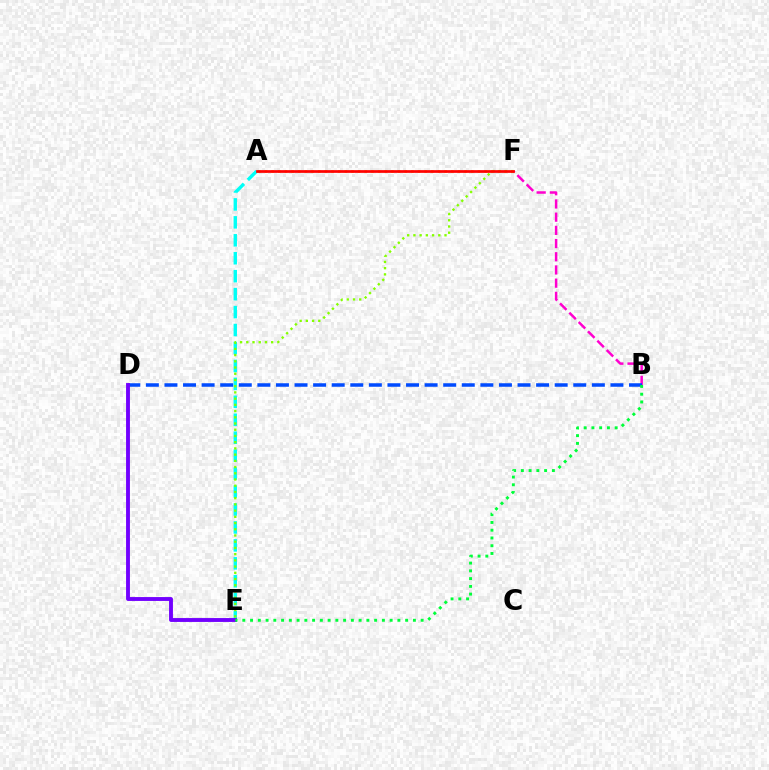{('A', 'E'): [{'color': '#00fff6', 'line_style': 'dashed', 'thickness': 2.44}], ('B', 'F'): [{'color': '#ff00cf', 'line_style': 'dashed', 'thickness': 1.79}], ('A', 'F'): [{'color': '#ffbd00', 'line_style': 'dotted', 'thickness': 1.81}, {'color': '#ff0000', 'line_style': 'solid', 'thickness': 1.95}], ('E', 'F'): [{'color': '#84ff00', 'line_style': 'dotted', 'thickness': 1.69}], ('B', 'D'): [{'color': '#004bff', 'line_style': 'dashed', 'thickness': 2.52}], ('D', 'E'): [{'color': '#7200ff', 'line_style': 'solid', 'thickness': 2.79}], ('B', 'E'): [{'color': '#00ff39', 'line_style': 'dotted', 'thickness': 2.11}]}